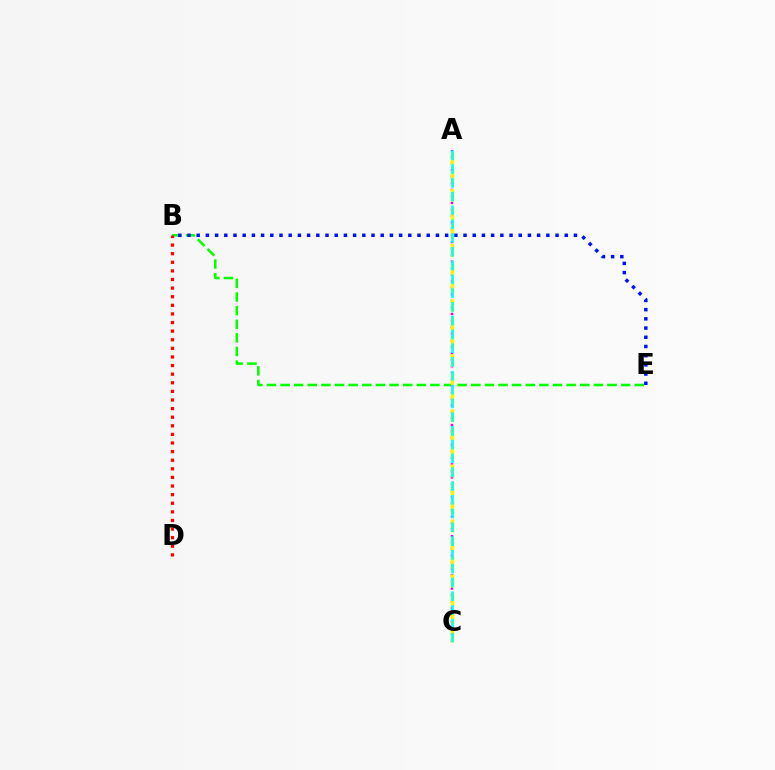{('B', 'E'): [{'color': '#08ff00', 'line_style': 'dashed', 'thickness': 1.85}, {'color': '#0010ff', 'line_style': 'dotted', 'thickness': 2.5}], ('A', 'C'): [{'color': '#ee00ff', 'line_style': 'dotted', 'thickness': 1.78}, {'color': '#fcf500', 'line_style': 'dashed', 'thickness': 2.49}, {'color': '#00fff6', 'line_style': 'dashed', 'thickness': 1.87}], ('B', 'D'): [{'color': '#ff0000', 'line_style': 'dotted', 'thickness': 2.34}]}